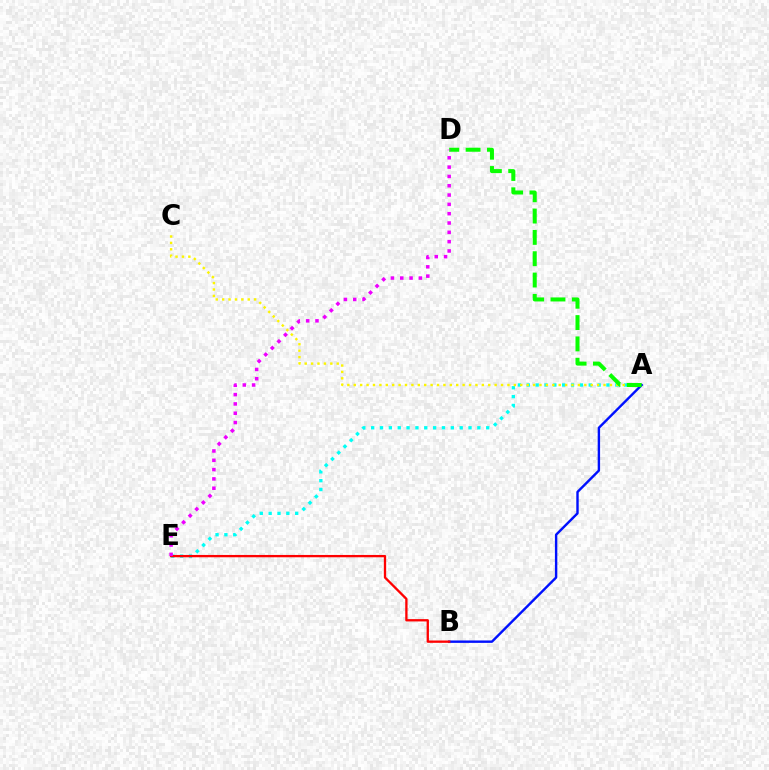{('A', 'E'): [{'color': '#00fff6', 'line_style': 'dotted', 'thickness': 2.41}], ('A', 'B'): [{'color': '#0010ff', 'line_style': 'solid', 'thickness': 1.73}], ('A', 'C'): [{'color': '#fcf500', 'line_style': 'dotted', 'thickness': 1.74}], ('A', 'D'): [{'color': '#08ff00', 'line_style': 'dashed', 'thickness': 2.9}], ('B', 'E'): [{'color': '#ff0000', 'line_style': 'solid', 'thickness': 1.67}], ('D', 'E'): [{'color': '#ee00ff', 'line_style': 'dotted', 'thickness': 2.53}]}